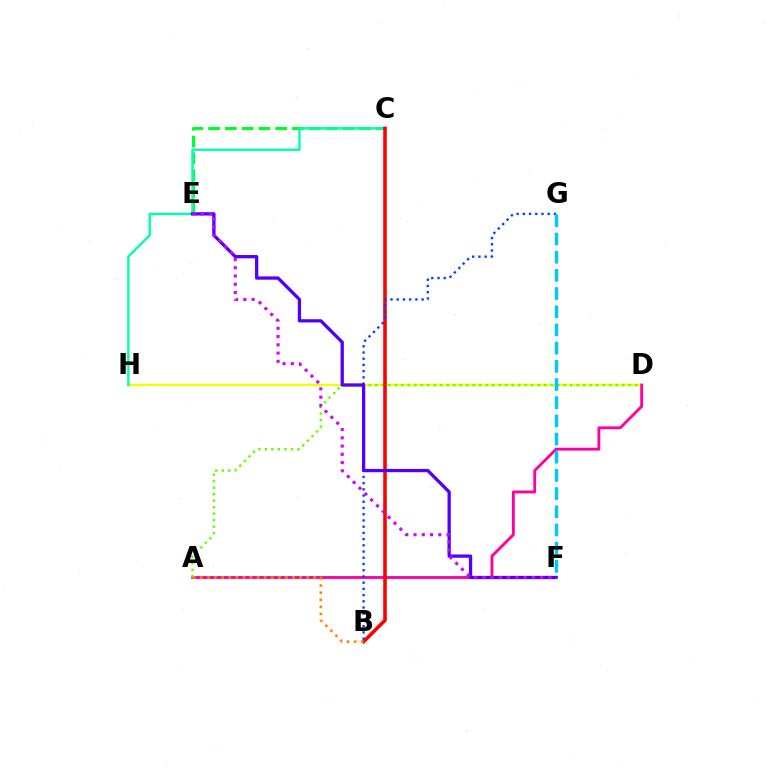{('D', 'H'): [{'color': '#eeff00', 'line_style': 'solid', 'thickness': 1.68}], ('A', 'D'): [{'color': '#ff00a0', 'line_style': 'solid', 'thickness': 2.06}, {'color': '#66ff00', 'line_style': 'dotted', 'thickness': 1.77}], ('C', 'E'): [{'color': '#00ff27', 'line_style': 'dashed', 'thickness': 2.28}], ('C', 'H'): [{'color': '#00ffaf', 'line_style': 'solid', 'thickness': 1.73}], ('B', 'C'): [{'color': '#ff0000', 'line_style': 'solid', 'thickness': 2.58}], ('B', 'G'): [{'color': '#003fff', 'line_style': 'dotted', 'thickness': 1.69}], ('E', 'F'): [{'color': '#4f00ff', 'line_style': 'solid', 'thickness': 2.36}, {'color': '#d600ff', 'line_style': 'dotted', 'thickness': 2.24}], ('F', 'G'): [{'color': '#00c7ff', 'line_style': 'dashed', 'thickness': 2.47}], ('A', 'B'): [{'color': '#ff8800', 'line_style': 'dotted', 'thickness': 1.92}]}